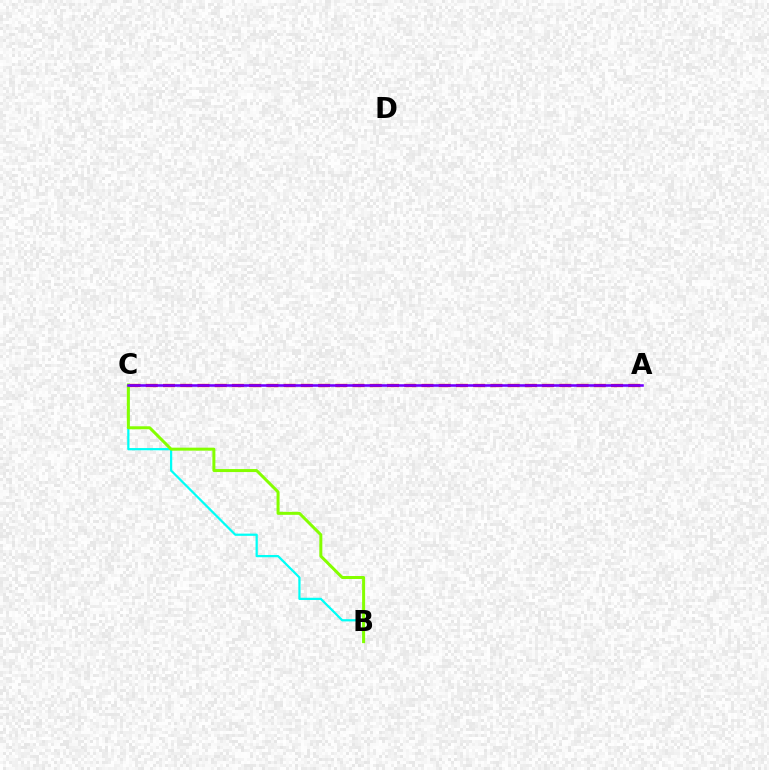{('B', 'C'): [{'color': '#00fff6', 'line_style': 'solid', 'thickness': 1.61}, {'color': '#84ff00', 'line_style': 'solid', 'thickness': 2.16}], ('A', 'C'): [{'color': '#ff0000', 'line_style': 'dashed', 'thickness': 2.34}, {'color': '#7200ff', 'line_style': 'solid', 'thickness': 1.87}]}